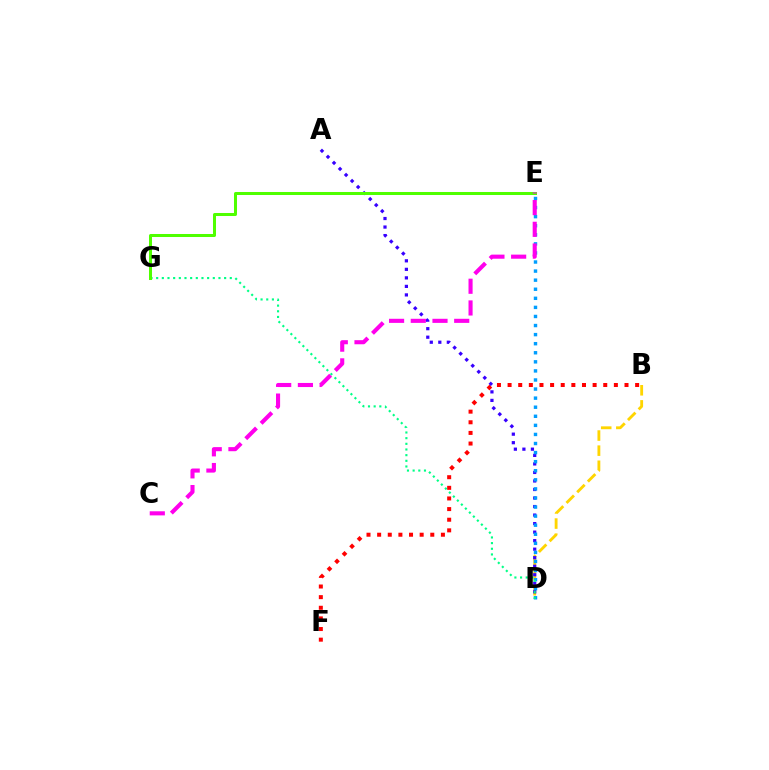{('B', 'D'): [{'color': '#ffd500', 'line_style': 'dashed', 'thickness': 2.05}], ('A', 'D'): [{'color': '#3700ff', 'line_style': 'dotted', 'thickness': 2.32}], ('D', 'E'): [{'color': '#009eff', 'line_style': 'dotted', 'thickness': 2.47}], ('D', 'G'): [{'color': '#00ff86', 'line_style': 'dotted', 'thickness': 1.54}], ('E', 'G'): [{'color': '#4fff00', 'line_style': 'solid', 'thickness': 2.17}], ('B', 'F'): [{'color': '#ff0000', 'line_style': 'dotted', 'thickness': 2.89}], ('C', 'E'): [{'color': '#ff00ed', 'line_style': 'dashed', 'thickness': 2.95}]}